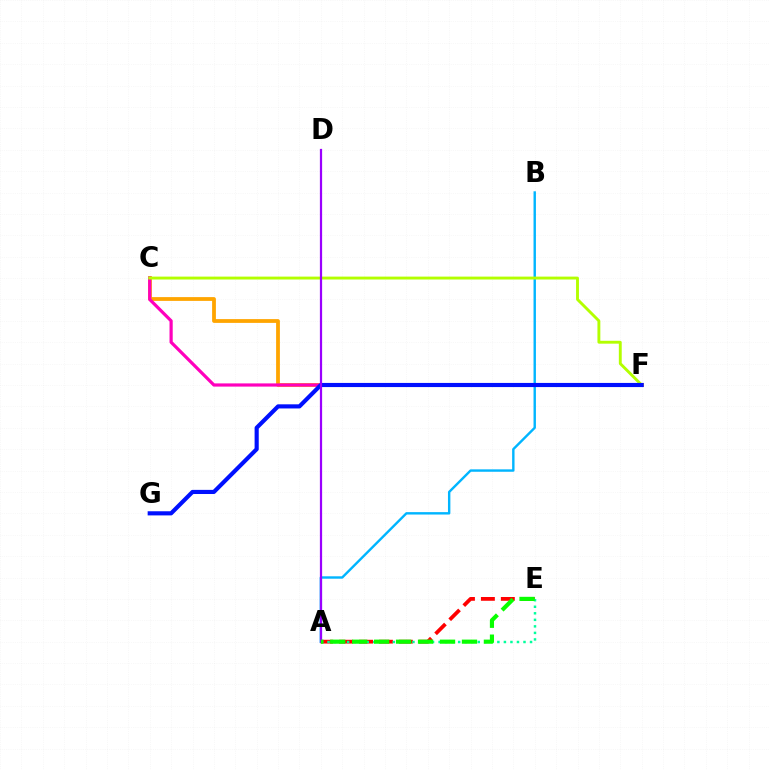{('A', 'B'): [{'color': '#00b5ff', 'line_style': 'solid', 'thickness': 1.73}], ('C', 'F'): [{'color': '#ffa500', 'line_style': 'solid', 'thickness': 2.72}, {'color': '#ff00bd', 'line_style': 'solid', 'thickness': 2.31}, {'color': '#b3ff00', 'line_style': 'solid', 'thickness': 2.08}], ('F', 'G'): [{'color': '#0010ff', 'line_style': 'solid', 'thickness': 2.98}], ('A', 'E'): [{'color': '#ff0000', 'line_style': 'dashed', 'thickness': 2.71}, {'color': '#00ff9d', 'line_style': 'dotted', 'thickness': 1.77}, {'color': '#08ff00', 'line_style': 'dashed', 'thickness': 2.98}], ('A', 'D'): [{'color': '#9b00ff', 'line_style': 'solid', 'thickness': 1.61}]}